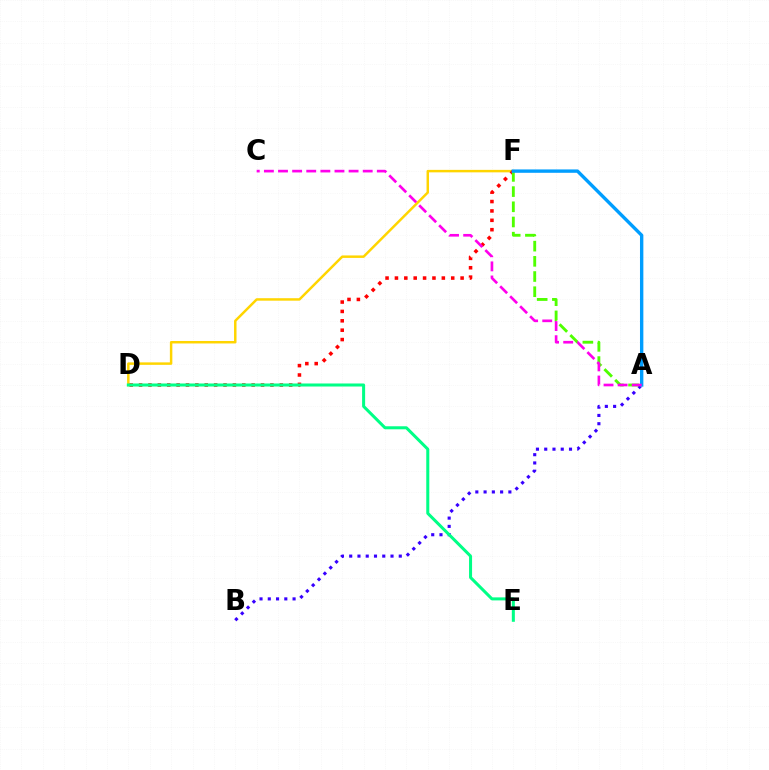{('D', 'F'): [{'color': '#ffd500', 'line_style': 'solid', 'thickness': 1.78}, {'color': '#ff0000', 'line_style': 'dotted', 'thickness': 2.55}], ('A', 'B'): [{'color': '#3700ff', 'line_style': 'dotted', 'thickness': 2.24}], ('A', 'F'): [{'color': '#4fff00', 'line_style': 'dashed', 'thickness': 2.06}, {'color': '#009eff', 'line_style': 'solid', 'thickness': 2.43}], ('D', 'E'): [{'color': '#00ff86', 'line_style': 'solid', 'thickness': 2.18}], ('A', 'C'): [{'color': '#ff00ed', 'line_style': 'dashed', 'thickness': 1.92}]}